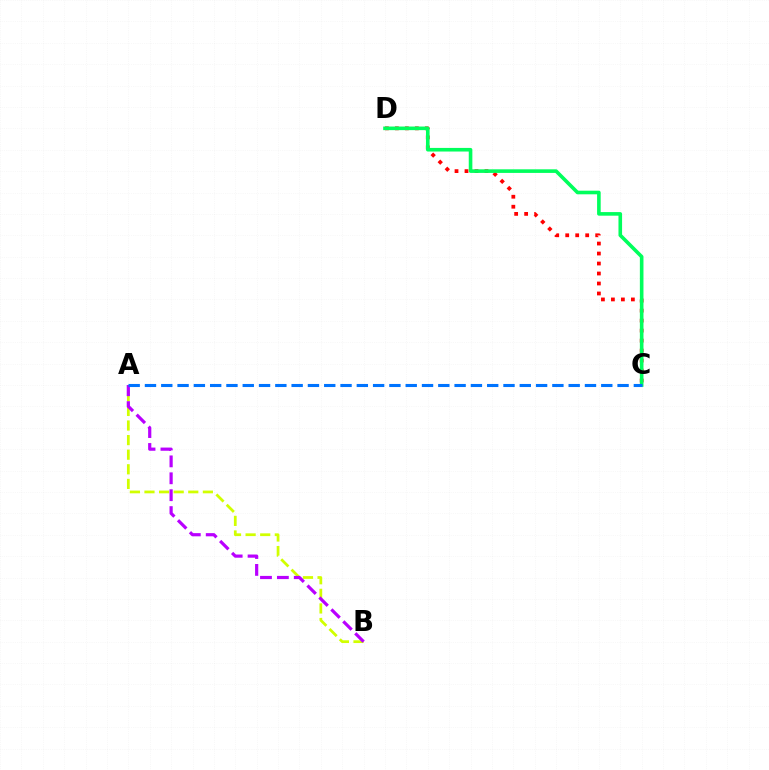{('A', 'B'): [{'color': '#d1ff00', 'line_style': 'dashed', 'thickness': 1.98}, {'color': '#b900ff', 'line_style': 'dashed', 'thickness': 2.3}], ('C', 'D'): [{'color': '#ff0000', 'line_style': 'dotted', 'thickness': 2.71}, {'color': '#00ff5c', 'line_style': 'solid', 'thickness': 2.6}], ('A', 'C'): [{'color': '#0074ff', 'line_style': 'dashed', 'thickness': 2.21}]}